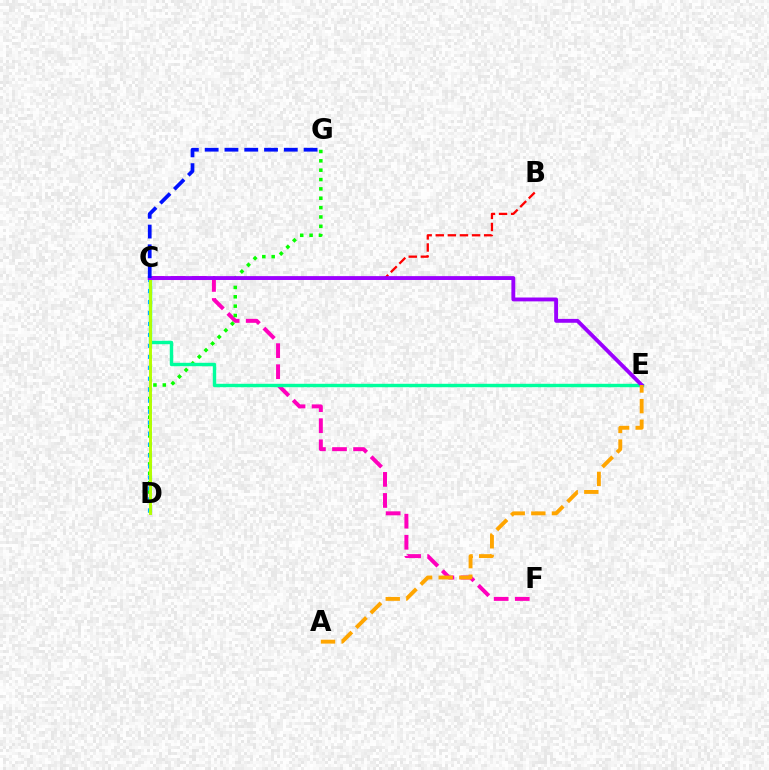{('C', 'F'): [{'color': '#ff00bd', 'line_style': 'dashed', 'thickness': 2.86}], ('D', 'G'): [{'color': '#08ff00', 'line_style': 'dotted', 'thickness': 2.54}], ('B', 'C'): [{'color': '#ff0000', 'line_style': 'dashed', 'thickness': 1.64}], ('C', 'E'): [{'color': '#00ff9d', 'line_style': 'solid', 'thickness': 2.46}, {'color': '#9b00ff', 'line_style': 'solid', 'thickness': 2.78}], ('C', 'D'): [{'color': '#00b5ff', 'line_style': 'dotted', 'thickness': 2.98}, {'color': '#b3ff00', 'line_style': 'solid', 'thickness': 2.11}], ('A', 'E'): [{'color': '#ffa500', 'line_style': 'dashed', 'thickness': 2.8}], ('C', 'G'): [{'color': '#0010ff', 'line_style': 'dashed', 'thickness': 2.69}]}